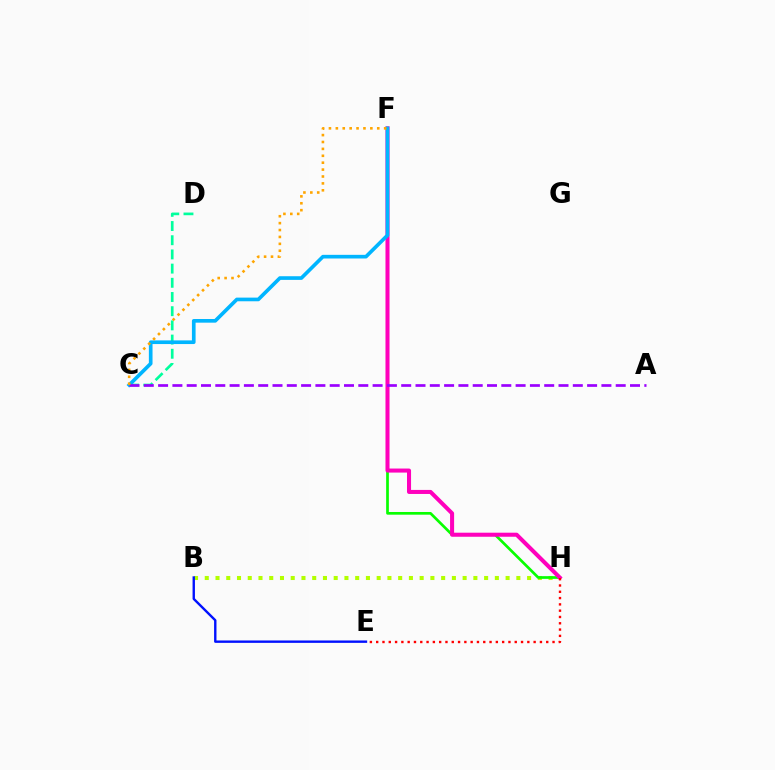{('B', 'H'): [{'color': '#b3ff00', 'line_style': 'dotted', 'thickness': 2.92}], ('C', 'D'): [{'color': '#00ff9d', 'line_style': 'dashed', 'thickness': 1.93}], ('F', 'H'): [{'color': '#08ff00', 'line_style': 'solid', 'thickness': 1.94}, {'color': '#ff00bd', 'line_style': 'solid', 'thickness': 2.91}], ('E', 'H'): [{'color': '#ff0000', 'line_style': 'dotted', 'thickness': 1.71}], ('C', 'F'): [{'color': '#00b5ff', 'line_style': 'solid', 'thickness': 2.64}, {'color': '#ffa500', 'line_style': 'dotted', 'thickness': 1.87}], ('B', 'E'): [{'color': '#0010ff', 'line_style': 'solid', 'thickness': 1.72}], ('A', 'C'): [{'color': '#9b00ff', 'line_style': 'dashed', 'thickness': 1.94}]}